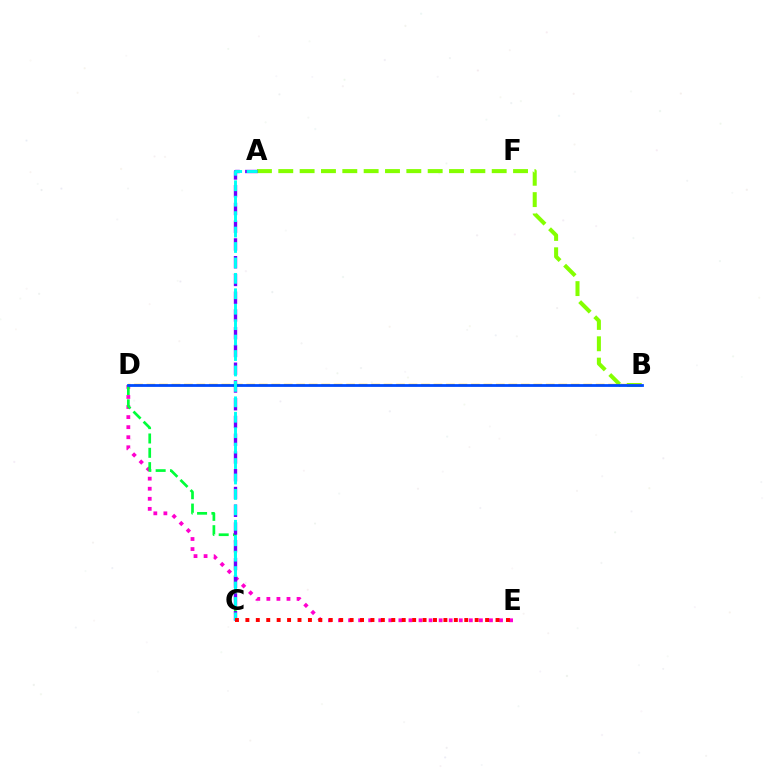{('D', 'E'): [{'color': '#ff00cf', 'line_style': 'dotted', 'thickness': 2.73}], ('A', 'B'): [{'color': '#84ff00', 'line_style': 'dashed', 'thickness': 2.9}], ('C', 'D'): [{'color': '#00ff39', 'line_style': 'dashed', 'thickness': 1.95}], ('B', 'D'): [{'color': '#ffbd00', 'line_style': 'dashed', 'thickness': 1.7}, {'color': '#004bff', 'line_style': 'solid', 'thickness': 2.0}], ('A', 'C'): [{'color': '#7200ff', 'line_style': 'dashed', 'thickness': 2.41}, {'color': '#00fff6', 'line_style': 'dashed', 'thickness': 2.1}], ('C', 'E'): [{'color': '#ff0000', 'line_style': 'dotted', 'thickness': 2.83}]}